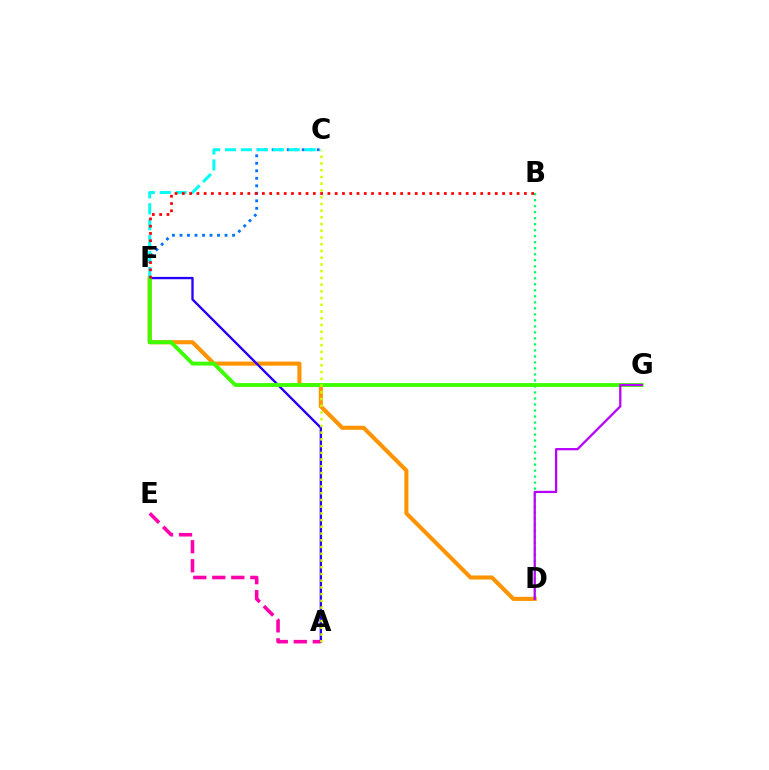{('D', 'F'): [{'color': '#ff9400', 'line_style': 'solid', 'thickness': 2.94}], ('A', 'F'): [{'color': '#2500ff', 'line_style': 'solid', 'thickness': 1.68}], ('C', 'F'): [{'color': '#0074ff', 'line_style': 'dotted', 'thickness': 2.04}, {'color': '#00fff6', 'line_style': 'dashed', 'thickness': 2.16}], ('B', 'D'): [{'color': '#00ff5c', 'line_style': 'dotted', 'thickness': 1.63}], ('F', 'G'): [{'color': '#3dff00', 'line_style': 'solid', 'thickness': 2.78}], ('A', 'E'): [{'color': '#ff00ac', 'line_style': 'dashed', 'thickness': 2.58}], ('D', 'G'): [{'color': '#b900ff', 'line_style': 'solid', 'thickness': 1.63}], ('B', 'F'): [{'color': '#ff0000', 'line_style': 'dotted', 'thickness': 1.98}], ('A', 'C'): [{'color': '#d1ff00', 'line_style': 'dotted', 'thickness': 1.83}]}